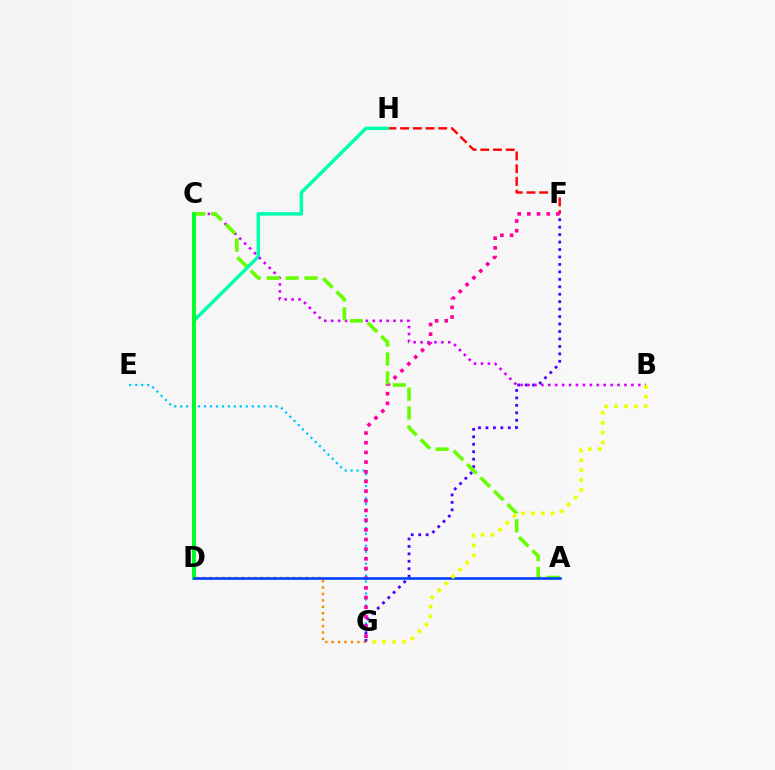{('E', 'G'): [{'color': '#00c7ff', 'line_style': 'dotted', 'thickness': 1.62}], ('F', 'H'): [{'color': '#ff0000', 'line_style': 'dashed', 'thickness': 1.73}], ('D', 'G'): [{'color': '#ff8800', 'line_style': 'dotted', 'thickness': 1.74}], ('D', 'H'): [{'color': '#00ffaf', 'line_style': 'solid', 'thickness': 2.51}], ('F', 'G'): [{'color': '#4f00ff', 'line_style': 'dotted', 'thickness': 2.02}, {'color': '#ff00a0', 'line_style': 'dotted', 'thickness': 2.63}], ('B', 'C'): [{'color': '#d600ff', 'line_style': 'dotted', 'thickness': 1.88}], ('A', 'C'): [{'color': '#66ff00', 'line_style': 'dashed', 'thickness': 2.57}], ('C', 'D'): [{'color': '#00ff27', 'line_style': 'solid', 'thickness': 2.8}], ('A', 'D'): [{'color': '#003fff', 'line_style': 'solid', 'thickness': 1.87}], ('B', 'G'): [{'color': '#eeff00', 'line_style': 'dotted', 'thickness': 2.68}]}